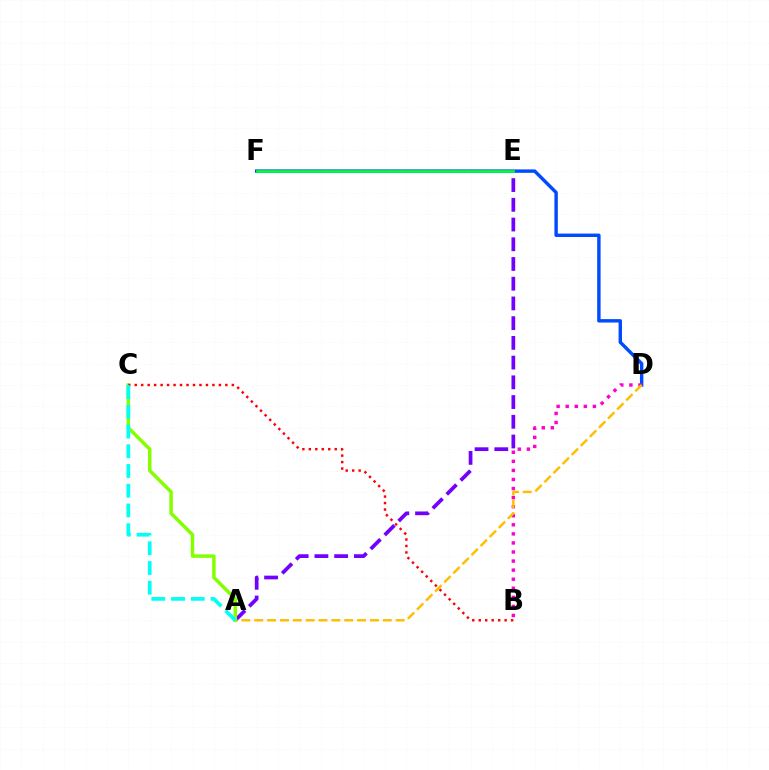{('D', 'F'): [{'color': '#004bff', 'line_style': 'solid', 'thickness': 2.46}], ('A', 'E'): [{'color': '#7200ff', 'line_style': 'dashed', 'thickness': 2.68}], ('B', 'D'): [{'color': '#ff00cf', 'line_style': 'dotted', 'thickness': 2.46}], ('A', 'D'): [{'color': '#ffbd00', 'line_style': 'dashed', 'thickness': 1.75}], ('A', 'C'): [{'color': '#84ff00', 'line_style': 'solid', 'thickness': 2.5}, {'color': '#00fff6', 'line_style': 'dashed', 'thickness': 2.68}], ('E', 'F'): [{'color': '#00ff39', 'line_style': 'solid', 'thickness': 1.94}], ('B', 'C'): [{'color': '#ff0000', 'line_style': 'dotted', 'thickness': 1.76}]}